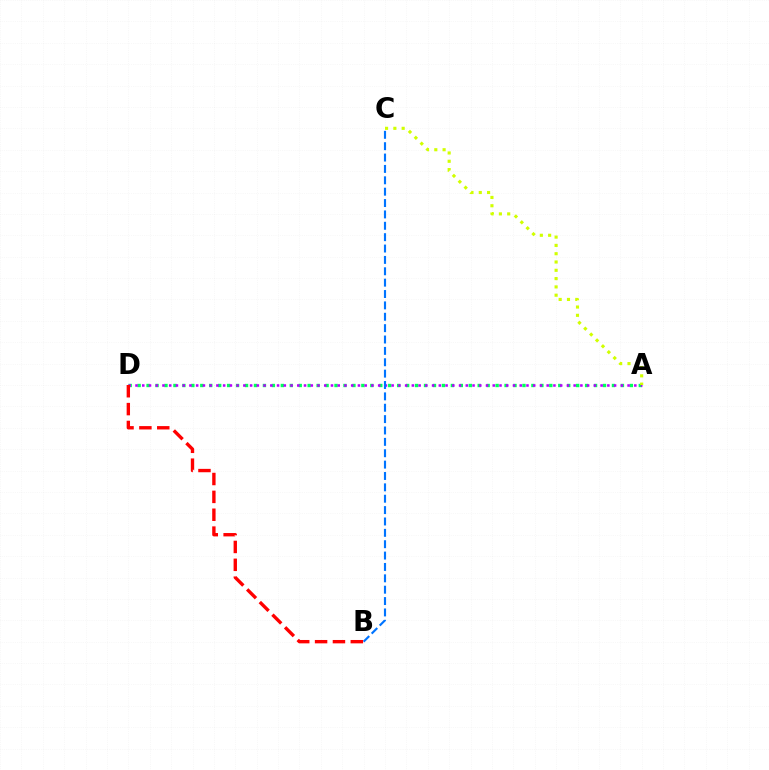{('A', 'D'): [{'color': '#00ff5c', 'line_style': 'dotted', 'thickness': 2.43}, {'color': '#b900ff', 'line_style': 'dotted', 'thickness': 1.83}], ('B', 'C'): [{'color': '#0074ff', 'line_style': 'dashed', 'thickness': 1.54}], ('A', 'C'): [{'color': '#d1ff00', 'line_style': 'dotted', 'thickness': 2.26}], ('B', 'D'): [{'color': '#ff0000', 'line_style': 'dashed', 'thickness': 2.43}]}